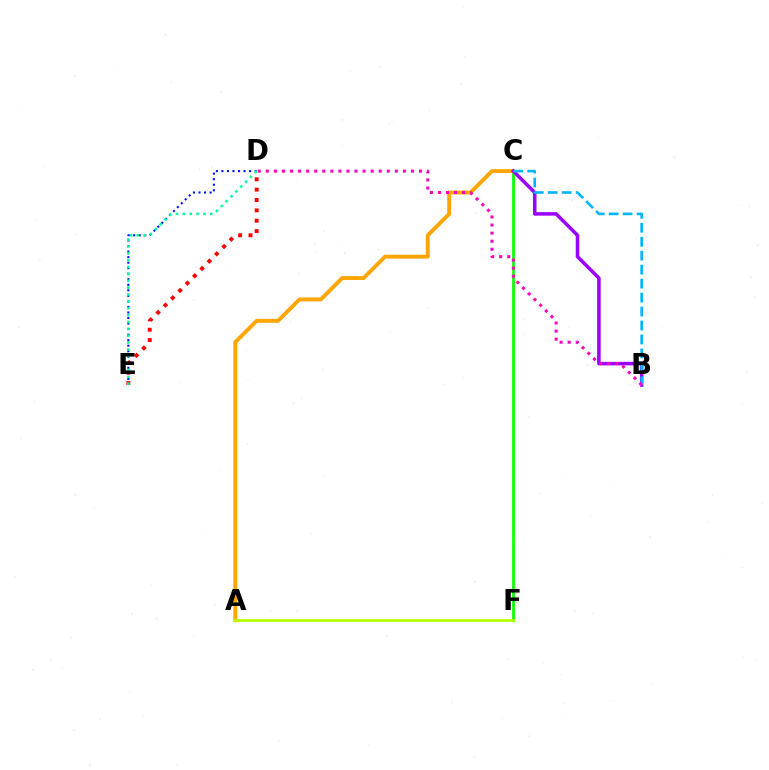{('D', 'E'): [{'color': '#0010ff', 'line_style': 'dotted', 'thickness': 1.5}, {'color': '#ff0000', 'line_style': 'dotted', 'thickness': 2.82}, {'color': '#00ff9d', 'line_style': 'dotted', 'thickness': 1.87}], ('C', 'F'): [{'color': '#08ff00', 'line_style': 'solid', 'thickness': 1.96}], ('A', 'C'): [{'color': '#ffa500', 'line_style': 'solid', 'thickness': 2.8}], ('B', 'C'): [{'color': '#9b00ff', 'line_style': 'solid', 'thickness': 2.54}, {'color': '#00b5ff', 'line_style': 'dashed', 'thickness': 1.9}], ('A', 'F'): [{'color': '#b3ff00', 'line_style': 'solid', 'thickness': 2.01}], ('B', 'D'): [{'color': '#ff00bd', 'line_style': 'dotted', 'thickness': 2.19}]}